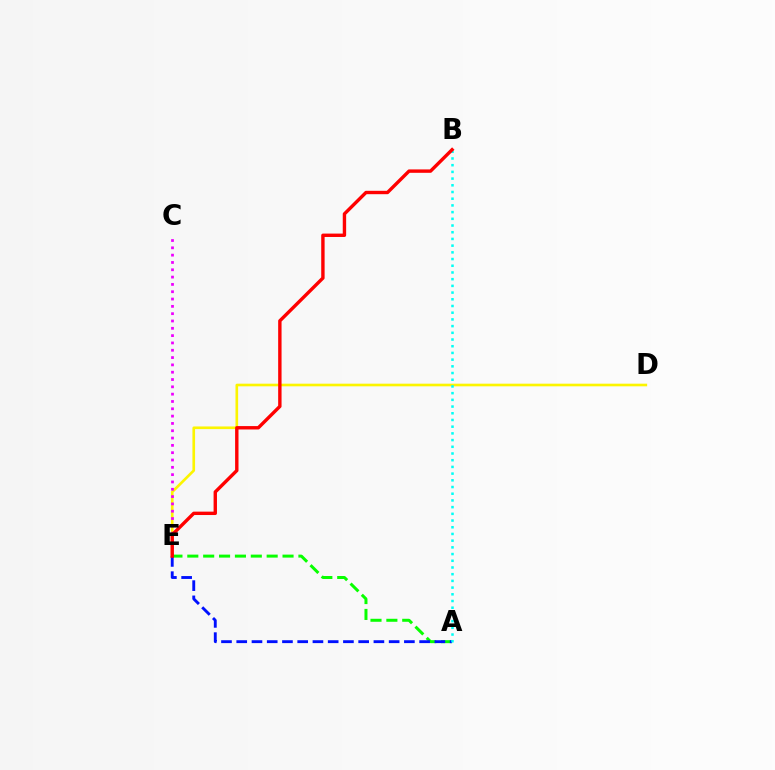{('D', 'E'): [{'color': '#fcf500', 'line_style': 'solid', 'thickness': 1.9}], ('C', 'E'): [{'color': '#ee00ff', 'line_style': 'dotted', 'thickness': 1.99}], ('A', 'E'): [{'color': '#08ff00', 'line_style': 'dashed', 'thickness': 2.16}, {'color': '#0010ff', 'line_style': 'dashed', 'thickness': 2.07}], ('A', 'B'): [{'color': '#00fff6', 'line_style': 'dotted', 'thickness': 1.82}], ('B', 'E'): [{'color': '#ff0000', 'line_style': 'solid', 'thickness': 2.44}]}